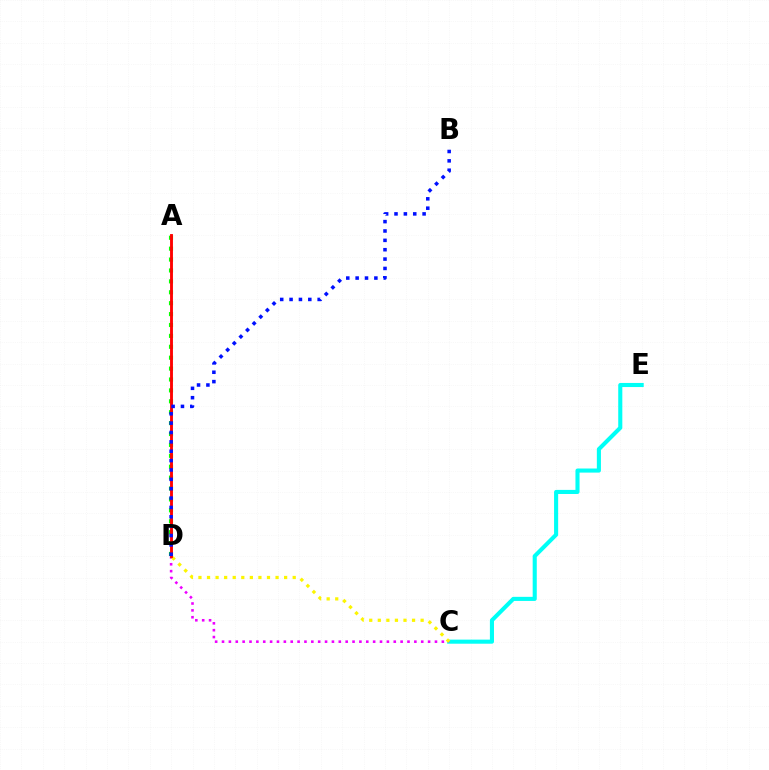{('C', 'E'): [{'color': '#00fff6', 'line_style': 'solid', 'thickness': 2.95}], ('A', 'D'): [{'color': '#08ff00', 'line_style': 'dotted', 'thickness': 2.96}, {'color': '#ff0000', 'line_style': 'solid', 'thickness': 2.07}], ('C', 'D'): [{'color': '#ee00ff', 'line_style': 'dotted', 'thickness': 1.87}, {'color': '#fcf500', 'line_style': 'dotted', 'thickness': 2.33}], ('B', 'D'): [{'color': '#0010ff', 'line_style': 'dotted', 'thickness': 2.54}]}